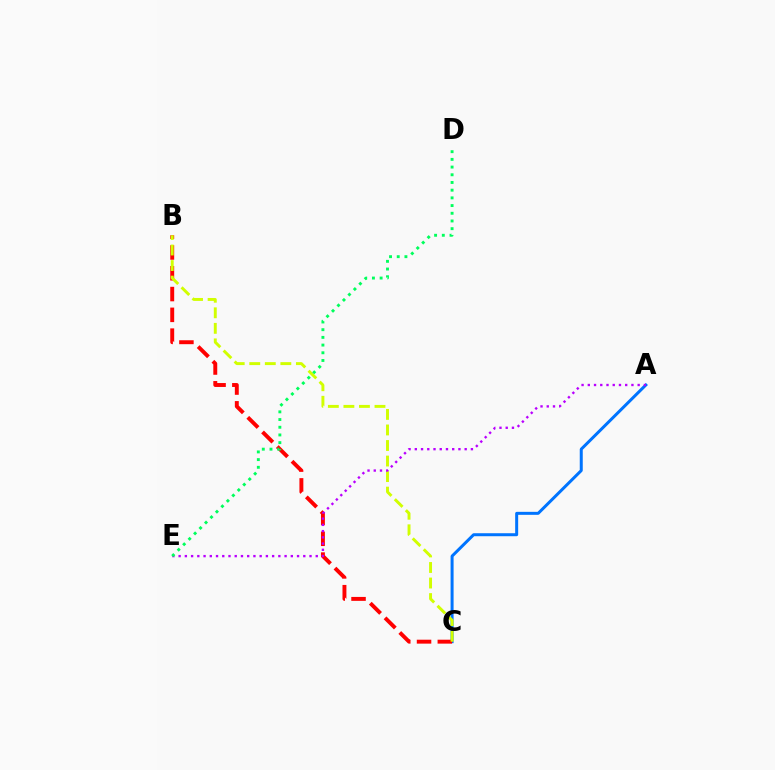{('A', 'C'): [{'color': '#0074ff', 'line_style': 'solid', 'thickness': 2.16}], ('B', 'C'): [{'color': '#ff0000', 'line_style': 'dashed', 'thickness': 2.82}, {'color': '#d1ff00', 'line_style': 'dashed', 'thickness': 2.11}], ('A', 'E'): [{'color': '#b900ff', 'line_style': 'dotted', 'thickness': 1.69}], ('D', 'E'): [{'color': '#00ff5c', 'line_style': 'dotted', 'thickness': 2.09}]}